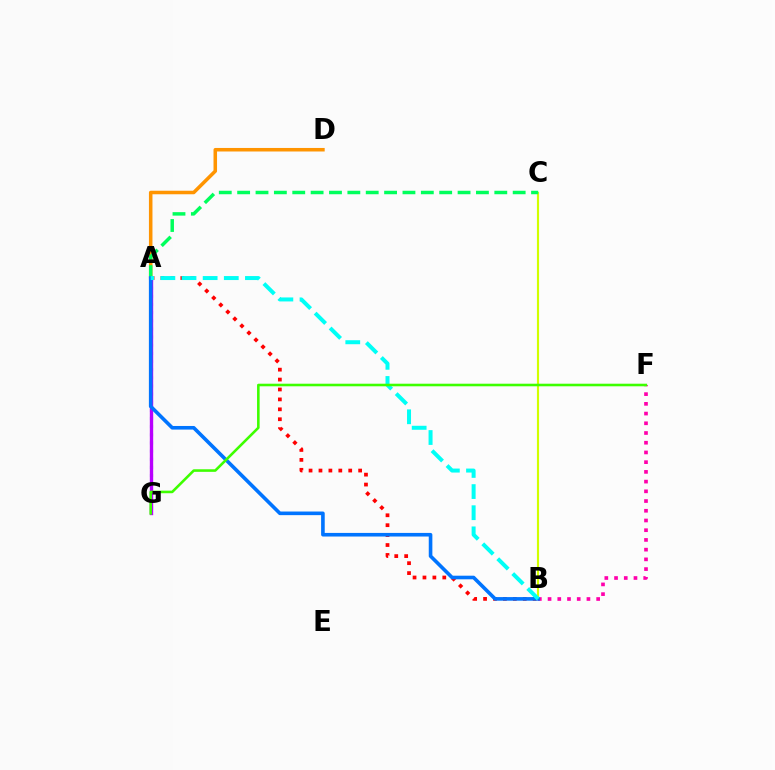{('B', 'C'): [{'color': '#d1ff00', 'line_style': 'solid', 'thickness': 1.54}], ('A', 'D'): [{'color': '#ff9400', 'line_style': 'solid', 'thickness': 2.54}], ('A', 'G'): [{'color': '#2500ff', 'line_style': 'dotted', 'thickness': 2.21}, {'color': '#b900ff', 'line_style': 'solid', 'thickness': 2.42}], ('A', 'C'): [{'color': '#00ff5c', 'line_style': 'dashed', 'thickness': 2.5}], ('B', 'F'): [{'color': '#ff00ac', 'line_style': 'dotted', 'thickness': 2.64}], ('A', 'B'): [{'color': '#ff0000', 'line_style': 'dotted', 'thickness': 2.69}, {'color': '#0074ff', 'line_style': 'solid', 'thickness': 2.6}, {'color': '#00fff6', 'line_style': 'dashed', 'thickness': 2.87}], ('F', 'G'): [{'color': '#3dff00', 'line_style': 'solid', 'thickness': 1.86}]}